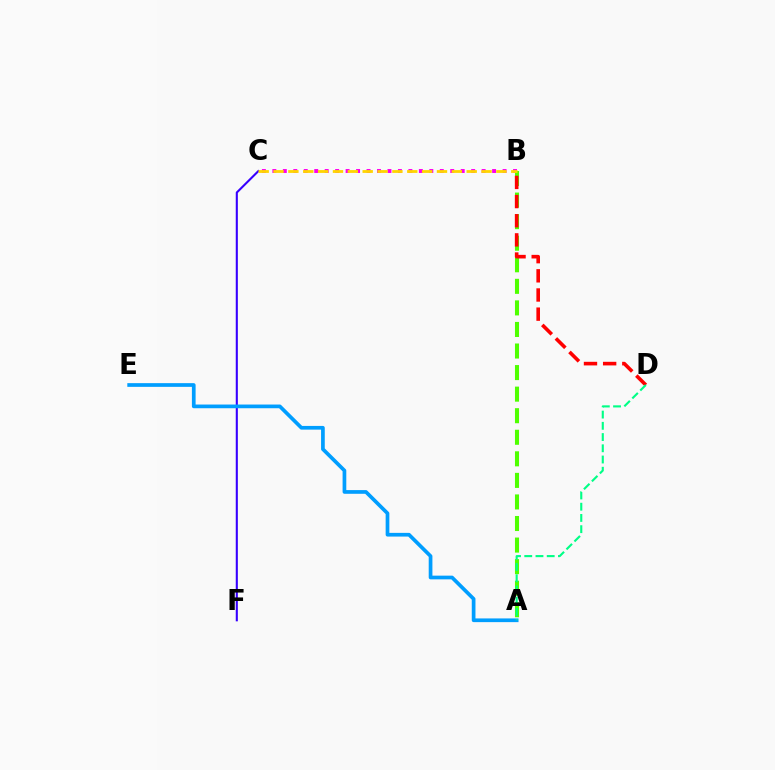{('B', 'C'): [{'color': '#ff00ed', 'line_style': 'dotted', 'thickness': 2.84}, {'color': '#ffd500', 'line_style': 'dashed', 'thickness': 2.02}], ('A', 'B'): [{'color': '#4fff00', 'line_style': 'dashed', 'thickness': 2.93}], ('C', 'F'): [{'color': '#3700ff', 'line_style': 'solid', 'thickness': 1.51}], ('B', 'D'): [{'color': '#ff0000', 'line_style': 'dashed', 'thickness': 2.6}], ('A', 'E'): [{'color': '#009eff', 'line_style': 'solid', 'thickness': 2.66}], ('A', 'D'): [{'color': '#00ff86', 'line_style': 'dashed', 'thickness': 1.53}]}